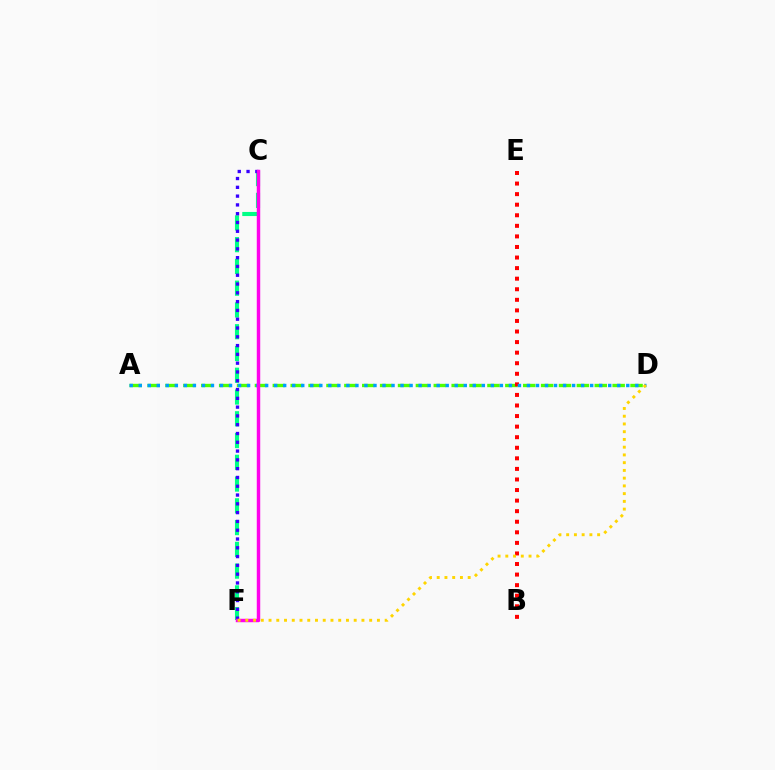{('A', 'D'): [{'color': '#4fff00', 'line_style': 'dashed', 'thickness': 2.43}, {'color': '#009eff', 'line_style': 'dotted', 'thickness': 2.45}], ('B', 'E'): [{'color': '#ff0000', 'line_style': 'dotted', 'thickness': 2.87}], ('C', 'F'): [{'color': '#00ff86', 'line_style': 'dashed', 'thickness': 2.96}, {'color': '#3700ff', 'line_style': 'dotted', 'thickness': 2.39}, {'color': '#ff00ed', 'line_style': 'solid', 'thickness': 2.48}], ('D', 'F'): [{'color': '#ffd500', 'line_style': 'dotted', 'thickness': 2.1}]}